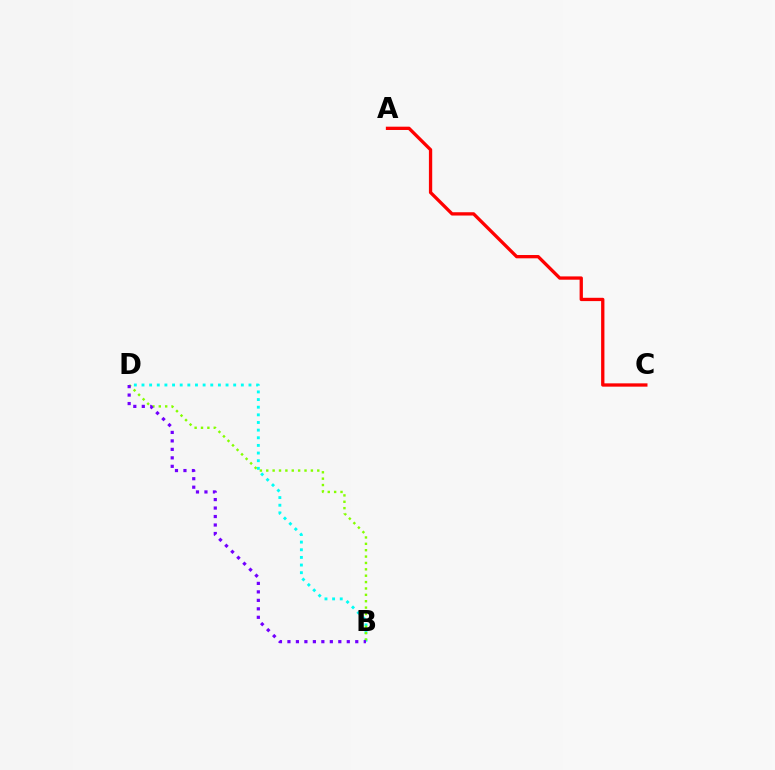{('B', 'D'): [{'color': '#00fff6', 'line_style': 'dotted', 'thickness': 2.08}, {'color': '#84ff00', 'line_style': 'dotted', 'thickness': 1.73}, {'color': '#7200ff', 'line_style': 'dotted', 'thickness': 2.3}], ('A', 'C'): [{'color': '#ff0000', 'line_style': 'solid', 'thickness': 2.38}]}